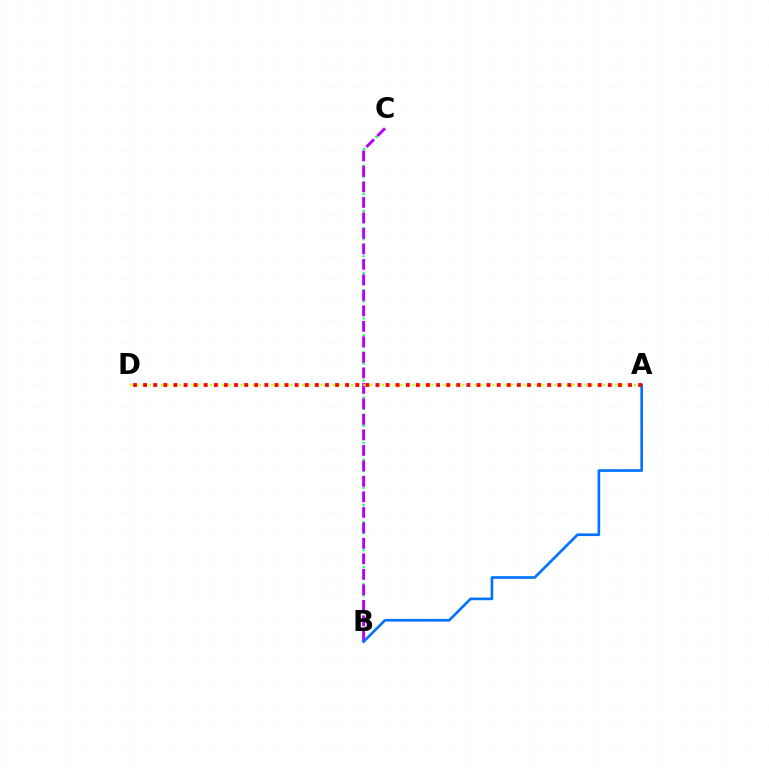{('B', 'C'): [{'color': '#00ff5c', 'line_style': 'dotted', 'thickness': 1.54}, {'color': '#b900ff', 'line_style': 'dashed', 'thickness': 2.11}], ('A', 'D'): [{'color': '#d1ff00', 'line_style': 'dotted', 'thickness': 1.67}, {'color': '#ff0000', 'line_style': 'dotted', 'thickness': 2.74}], ('A', 'B'): [{'color': '#0074ff', 'line_style': 'solid', 'thickness': 1.91}]}